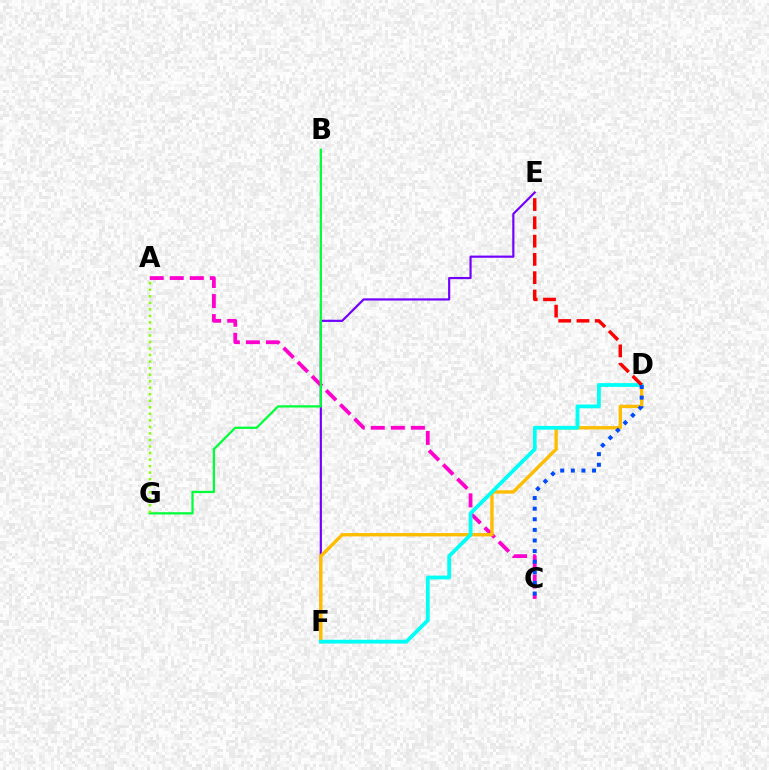{('E', 'F'): [{'color': '#7200ff', 'line_style': 'solid', 'thickness': 1.57}], ('A', 'C'): [{'color': '#ff00cf', 'line_style': 'dashed', 'thickness': 2.72}], ('B', 'G'): [{'color': '#00ff39', 'line_style': 'solid', 'thickness': 1.62}], ('A', 'G'): [{'color': '#84ff00', 'line_style': 'dotted', 'thickness': 1.77}], ('D', 'F'): [{'color': '#ffbd00', 'line_style': 'solid', 'thickness': 2.43}, {'color': '#00fff6', 'line_style': 'solid', 'thickness': 2.73}], ('D', 'E'): [{'color': '#ff0000', 'line_style': 'dashed', 'thickness': 2.48}], ('C', 'D'): [{'color': '#004bff', 'line_style': 'dotted', 'thickness': 2.88}]}